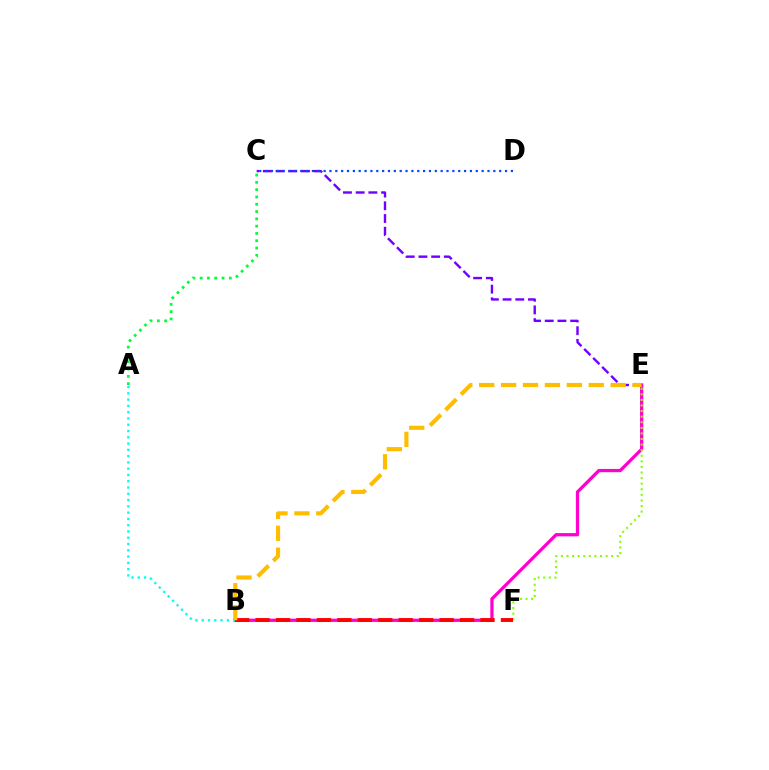{('B', 'E'): [{'color': '#ff00cf', 'line_style': 'solid', 'thickness': 2.35}, {'color': '#ffbd00', 'line_style': 'dashed', 'thickness': 2.98}], ('C', 'E'): [{'color': '#7200ff', 'line_style': 'dashed', 'thickness': 1.73}], ('E', 'F'): [{'color': '#84ff00', 'line_style': 'dotted', 'thickness': 1.52}], ('C', 'D'): [{'color': '#004bff', 'line_style': 'dotted', 'thickness': 1.59}], ('A', 'B'): [{'color': '#00fff6', 'line_style': 'dotted', 'thickness': 1.71}], ('A', 'C'): [{'color': '#00ff39', 'line_style': 'dotted', 'thickness': 1.98}], ('B', 'F'): [{'color': '#ff0000', 'line_style': 'dashed', 'thickness': 2.78}]}